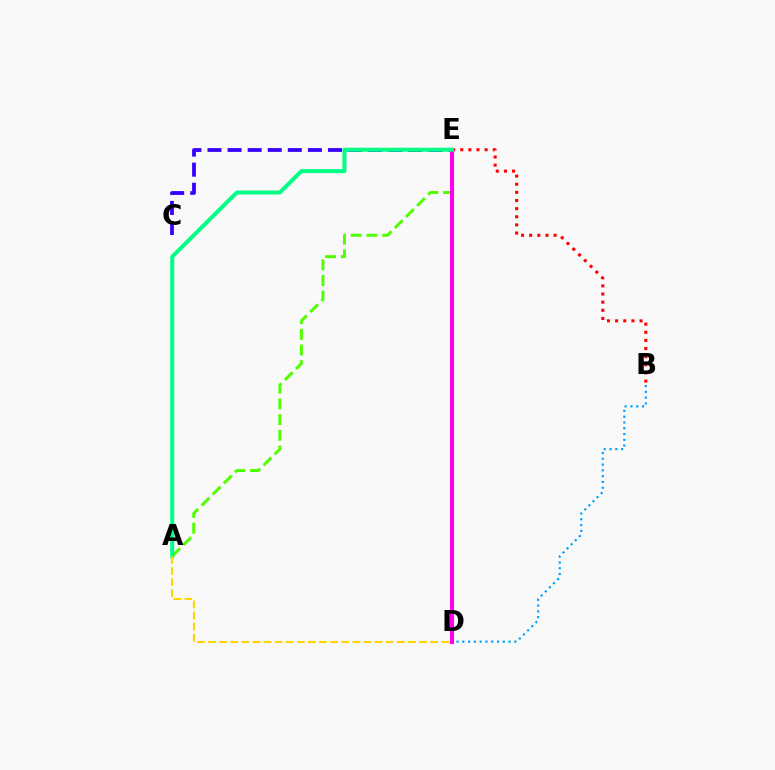{('B', 'D'): [{'color': '#009eff', 'line_style': 'dotted', 'thickness': 1.57}], ('C', 'E'): [{'color': '#3700ff', 'line_style': 'dashed', 'thickness': 2.73}], ('A', 'E'): [{'color': '#4fff00', 'line_style': 'dashed', 'thickness': 2.13}, {'color': '#00ff86', 'line_style': 'solid', 'thickness': 2.88}], ('B', 'E'): [{'color': '#ff0000', 'line_style': 'dotted', 'thickness': 2.21}], ('D', 'E'): [{'color': '#ff00ed', 'line_style': 'solid', 'thickness': 2.92}], ('A', 'D'): [{'color': '#ffd500', 'line_style': 'dashed', 'thickness': 1.51}]}